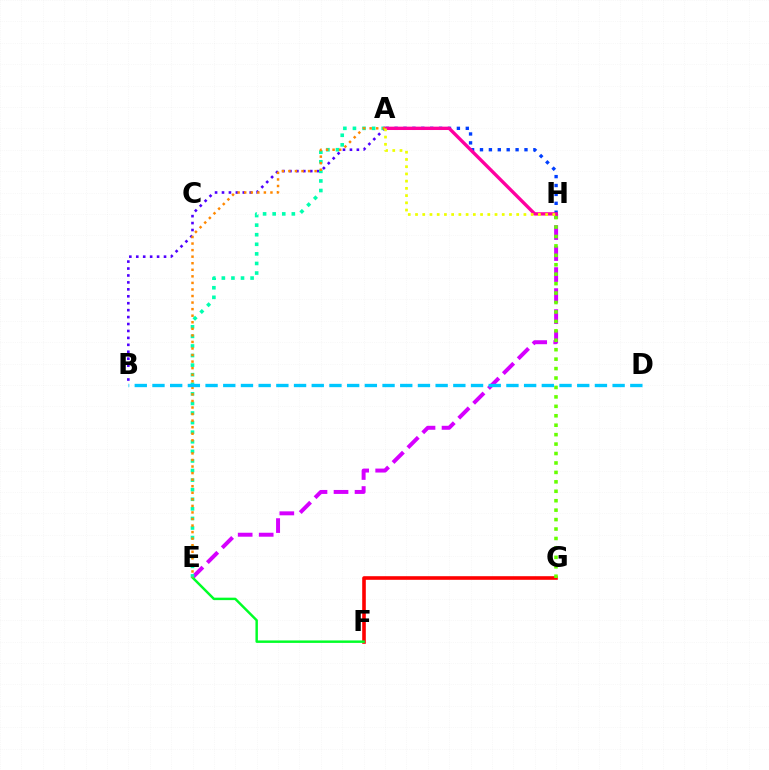{('E', 'H'): [{'color': '#d600ff', 'line_style': 'dashed', 'thickness': 2.86}], ('F', 'G'): [{'color': '#ff0000', 'line_style': 'solid', 'thickness': 2.6}], ('E', 'F'): [{'color': '#00ff27', 'line_style': 'solid', 'thickness': 1.77}], ('A', 'H'): [{'color': '#003fff', 'line_style': 'dotted', 'thickness': 2.42}, {'color': '#ff00a0', 'line_style': 'solid', 'thickness': 2.42}, {'color': '#eeff00', 'line_style': 'dotted', 'thickness': 1.96}], ('A', 'B'): [{'color': '#4f00ff', 'line_style': 'dotted', 'thickness': 1.88}], ('A', 'E'): [{'color': '#00ffaf', 'line_style': 'dotted', 'thickness': 2.6}, {'color': '#ff8800', 'line_style': 'dotted', 'thickness': 1.78}], ('B', 'D'): [{'color': '#00c7ff', 'line_style': 'dashed', 'thickness': 2.4}], ('G', 'H'): [{'color': '#66ff00', 'line_style': 'dotted', 'thickness': 2.56}]}